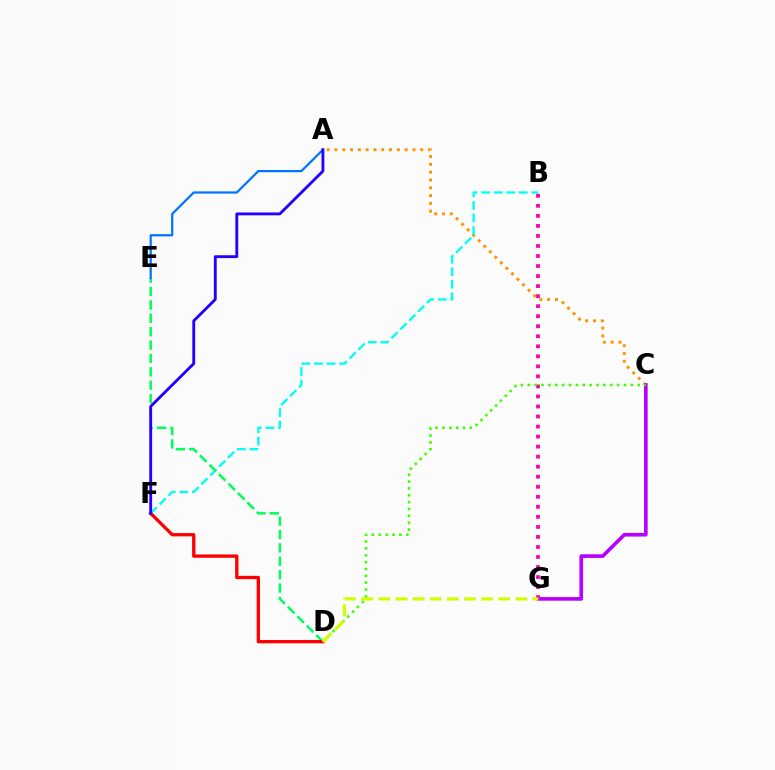{('A', 'C'): [{'color': '#ff9400', 'line_style': 'dotted', 'thickness': 2.12}], ('B', 'F'): [{'color': '#00fff6', 'line_style': 'dashed', 'thickness': 1.7}], ('D', 'E'): [{'color': '#00ff5c', 'line_style': 'dashed', 'thickness': 1.82}], ('C', 'G'): [{'color': '#b900ff', 'line_style': 'solid', 'thickness': 2.62}], ('A', 'E'): [{'color': '#0074ff', 'line_style': 'solid', 'thickness': 1.61}], ('B', 'G'): [{'color': '#ff00ac', 'line_style': 'dotted', 'thickness': 2.73}], ('D', 'F'): [{'color': '#ff0000', 'line_style': 'solid', 'thickness': 2.38}], ('A', 'F'): [{'color': '#2500ff', 'line_style': 'solid', 'thickness': 2.06}], ('C', 'D'): [{'color': '#3dff00', 'line_style': 'dotted', 'thickness': 1.87}], ('D', 'G'): [{'color': '#d1ff00', 'line_style': 'dashed', 'thickness': 2.33}]}